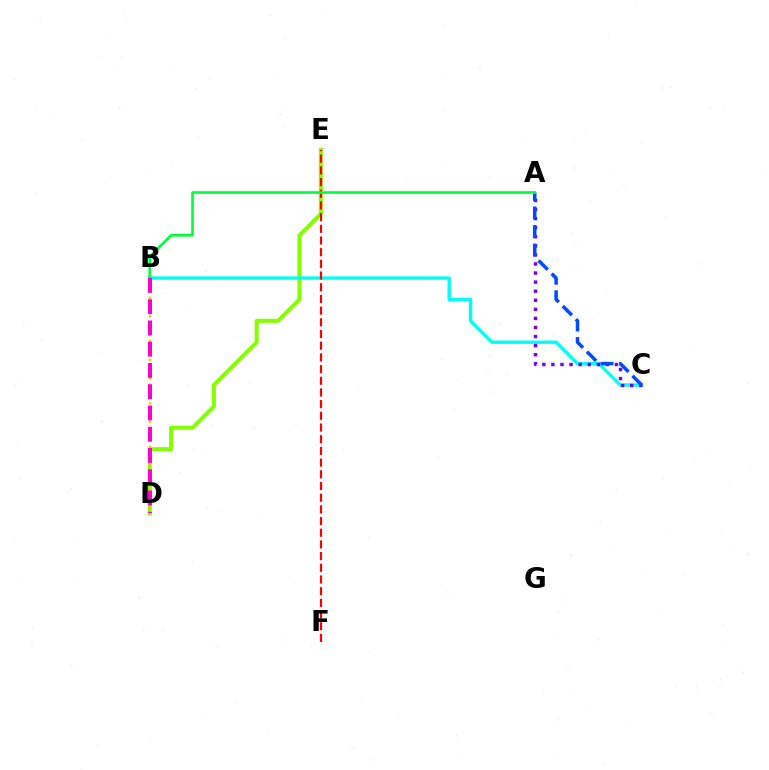{('D', 'E'): [{'color': '#84ff00', 'line_style': 'solid', 'thickness': 2.9}], ('B', 'C'): [{'color': '#00fff6', 'line_style': 'solid', 'thickness': 2.43}], ('A', 'C'): [{'color': '#7200ff', 'line_style': 'dotted', 'thickness': 2.47}, {'color': '#004bff', 'line_style': 'dashed', 'thickness': 2.52}], ('E', 'F'): [{'color': '#ff0000', 'line_style': 'dashed', 'thickness': 1.59}], ('B', 'D'): [{'color': '#ffbd00', 'line_style': 'dotted', 'thickness': 1.69}, {'color': '#ff00cf', 'line_style': 'dashed', 'thickness': 2.89}], ('A', 'B'): [{'color': '#00ff39', 'line_style': 'solid', 'thickness': 1.91}]}